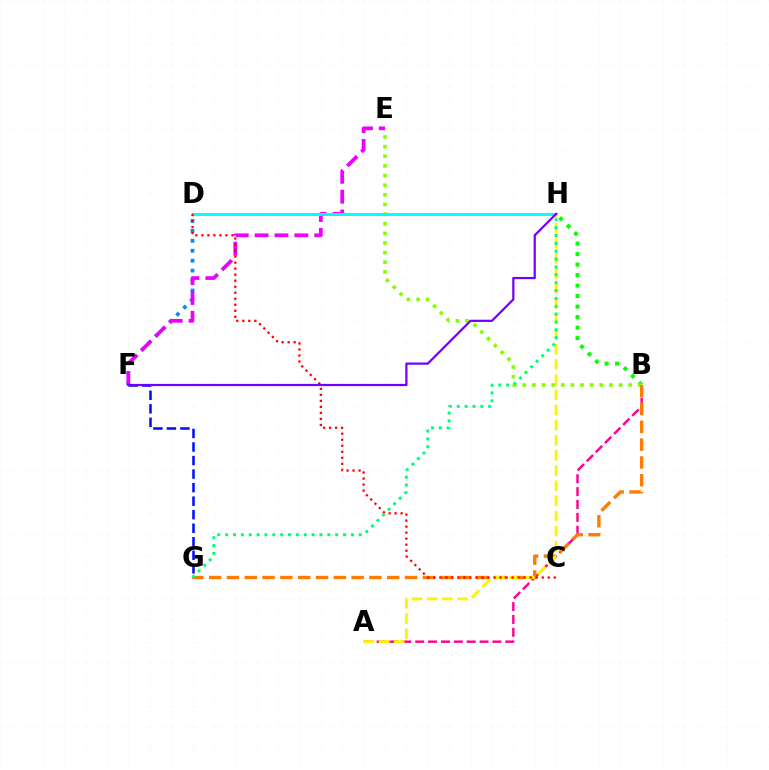{('D', 'F'): [{'color': '#008cff', 'line_style': 'dotted', 'thickness': 2.7}], ('F', 'G'): [{'color': '#0010ff', 'line_style': 'dashed', 'thickness': 1.84}], ('B', 'H'): [{'color': '#08ff00', 'line_style': 'dotted', 'thickness': 2.85}], ('B', 'E'): [{'color': '#84ff00', 'line_style': 'dotted', 'thickness': 2.62}], ('E', 'F'): [{'color': '#ee00ff', 'line_style': 'dashed', 'thickness': 2.7}], ('D', 'H'): [{'color': '#00fff6', 'line_style': 'solid', 'thickness': 2.11}], ('A', 'B'): [{'color': '#ff0094', 'line_style': 'dashed', 'thickness': 1.75}], ('B', 'G'): [{'color': '#ff7c00', 'line_style': 'dashed', 'thickness': 2.42}], ('A', 'H'): [{'color': '#fcf500', 'line_style': 'dashed', 'thickness': 2.06}], ('C', 'D'): [{'color': '#ff0000', 'line_style': 'dotted', 'thickness': 1.64}], ('F', 'H'): [{'color': '#7200ff', 'line_style': 'solid', 'thickness': 1.6}], ('G', 'H'): [{'color': '#00ff74', 'line_style': 'dotted', 'thickness': 2.14}]}